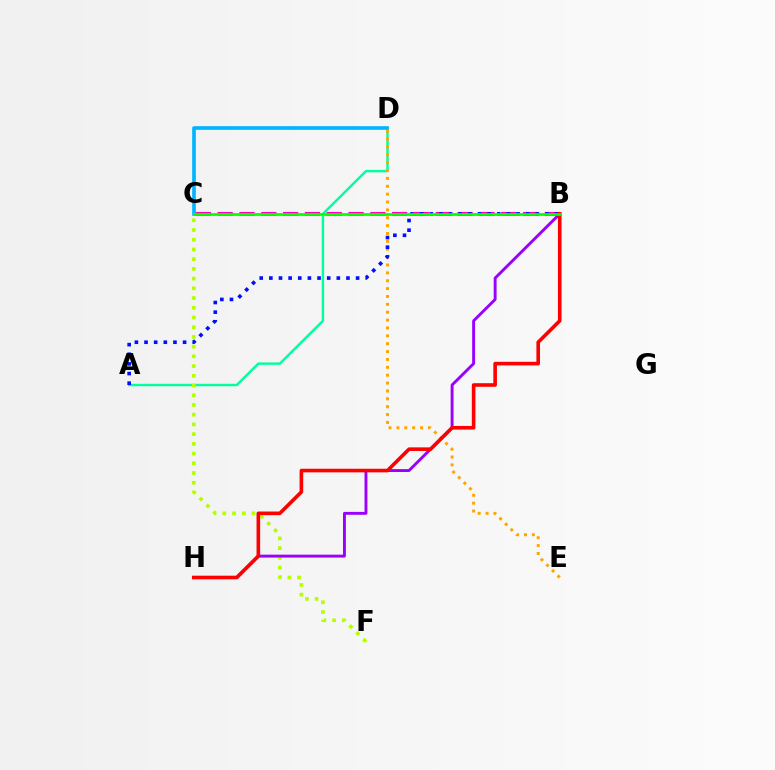{('A', 'D'): [{'color': '#00ff9d', 'line_style': 'solid', 'thickness': 1.74}], ('C', 'D'): [{'color': '#00b5ff', 'line_style': 'solid', 'thickness': 2.62}], ('D', 'E'): [{'color': '#ffa500', 'line_style': 'dotted', 'thickness': 2.14}], ('C', 'F'): [{'color': '#b3ff00', 'line_style': 'dotted', 'thickness': 2.64}], ('B', 'H'): [{'color': '#9b00ff', 'line_style': 'solid', 'thickness': 2.09}, {'color': '#ff0000', 'line_style': 'solid', 'thickness': 2.6}], ('B', 'C'): [{'color': '#ff00bd', 'line_style': 'dashed', 'thickness': 2.96}, {'color': '#08ff00', 'line_style': 'solid', 'thickness': 1.98}], ('A', 'B'): [{'color': '#0010ff', 'line_style': 'dotted', 'thickness': 2.62}]}